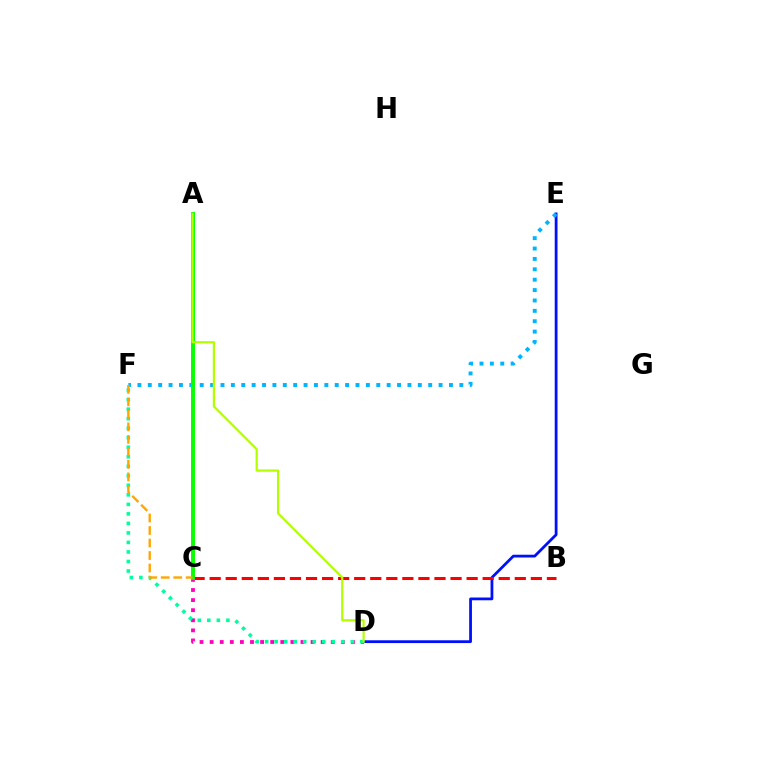{('C', 'D'): [{'color': '#ff00bd', 'line_style': 'dotted', 'thickness': 2.74}], ('D', 'E'): [{'color': '#0010ff', 'line_style': 'solid', 'thickness': 2.0}], ('A', 'C'): [{'color': '#9b00ff', 'line_style': 'solid', 'thickness': 1.69}, {'color': '#08ff00', 'line_style': 'solid', 'thickness': 2.82}], ('D', 'F'): [{'color': '#00ff9d', 'line_style': 'dotted', 'thickness': 2.59}], ('B', 'C'): [{'color': '#ff0000', 'line_style': 'dashed', 'thickness': 2.18}], ('E', 'F'): [{'color': '#00b5ff', 'line_style': 'dotted', 'thickness': 2.82}], ('A', 'D'): [{'color': '#b3ff00', 'line_style': 'solid', 'thickness': 1.6}], ('C', 'F'): [{'color': '#ffa500', 'line_style': 'dashed', 'thickness': 1.7}]}